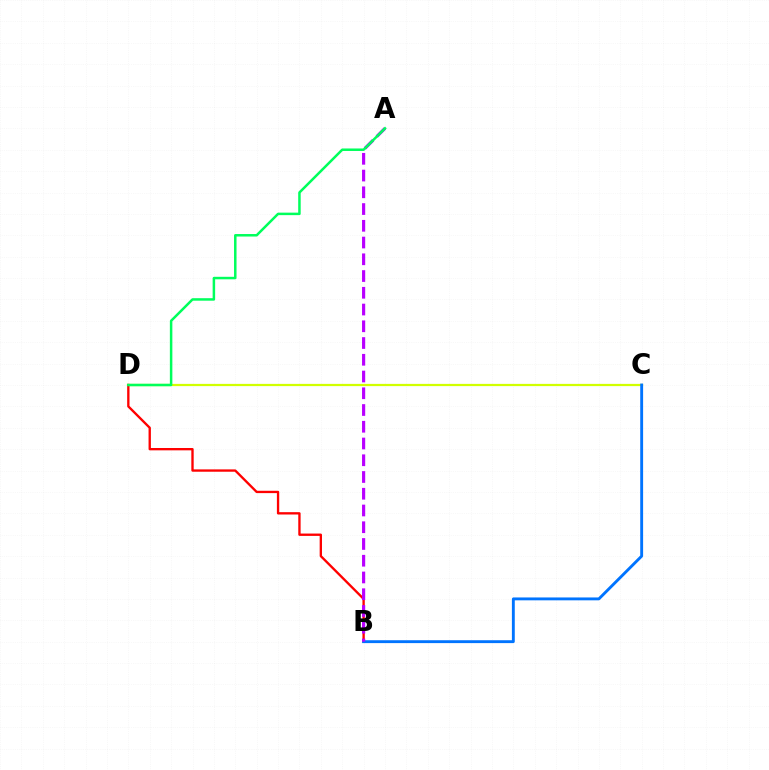{('C', 'D'): [{'color': '#d1ff00', 'line_style': 'solid', 'thickness': 1.61}], ('B', 'D'): [{'color': '#ff0000', 'line_style': 'solid', 'thickness': 1.69}], ('B', 'C'): [{'color': '#0074ff', 'line_style': 'solid', 'thickness': 2.07}], ('A', 'B'): [{'color': '#b900ff', 'line_style': 'dashed', 'thickness': 2.27}], ('A', 'D'): [{'color': '#00ff5c', 'line_style': 'solid', 'thickness': 1.8}]}